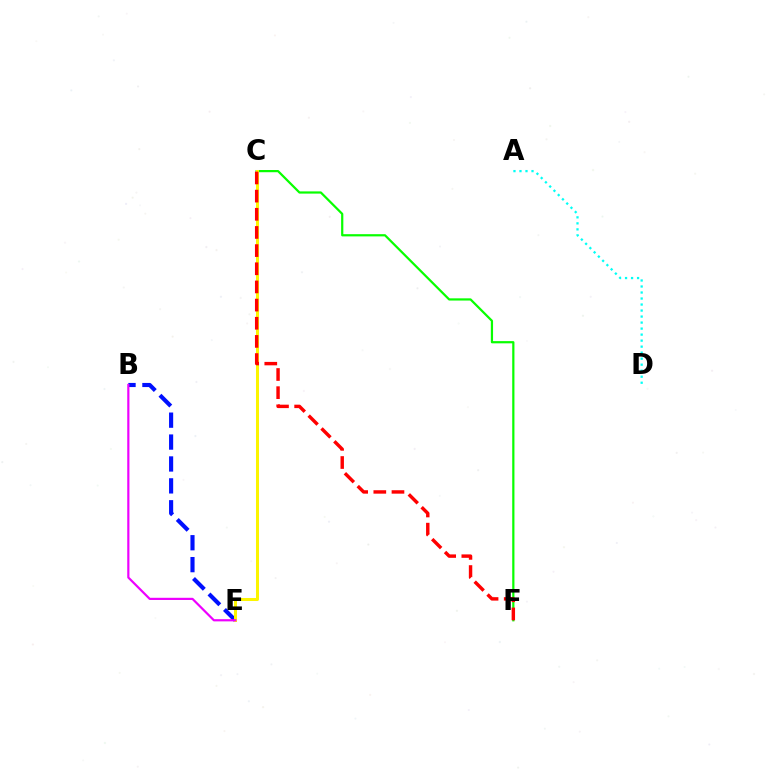{('B', 'E'): [{'color': '#0010ff', 'line_style': 'dashed', 'thickness': 2.98}, {'color': '#ee00ff', 'line_style': 'solid', 'thickness': 1.58}], ('C', 'F'): [{'color': '#08ff00', 'line_style': 'solid', 'thickness': 1.6}, {'color': '#ff0000', 'line_style': 'dashed', 'thickness': 2.47}], ('C', 'E'): [{'color': '#fcf500', 'line_style': 'solid', 'thickness': 2.17}], ('A', 'D'): [{'color': '#00fff6', 'line_style': 'dotted', 'thickness': 1.63}]}